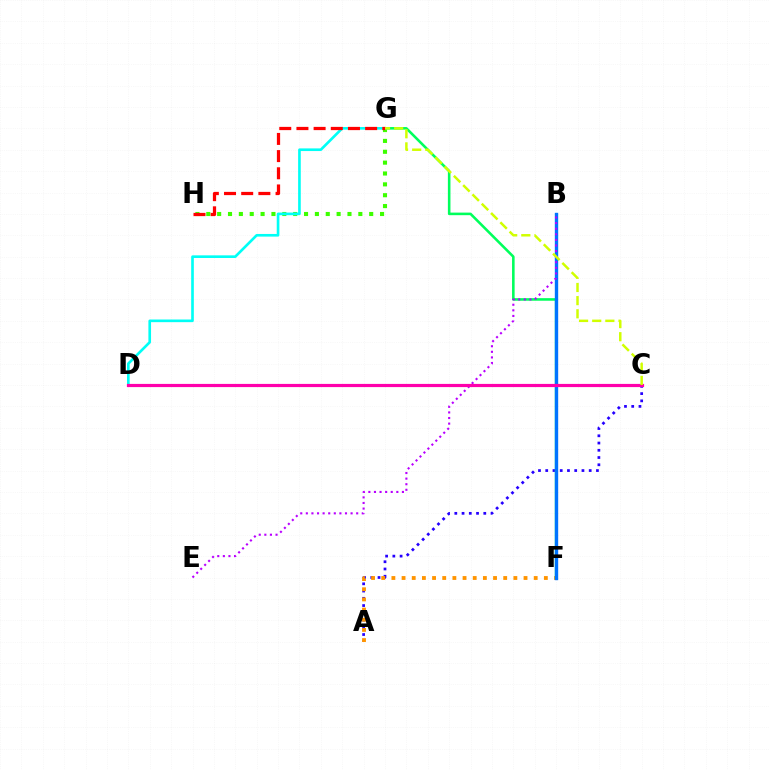{('A', 'C'): [{'color': '#2500ff', 'line_style': 'dotted', 'thickness': 1.97}], ('G', 'H'): [{'color': '#3dff00', 'line_style': 'dotted', 'thickness': 2.95}, {'color': '#ff0000', 'line_style': 'dashed', 'thickness': 2.33}], ('A', 'F'): [{'color': '#ff9400', 'line_style': 'dotted', 'thickness': 2.76}], ('F', 'G'): [{'color': '#00ff5c', 'line_style': 'solid', 'thickness': 1.86}], ('B', 'F'): [{'color': '#0074ff', 'line_style': 'solid', 'thickness': 2.42}], ('B', 'E'): [{'color': '#b900ff', 'line_style': 'dotted', 'thickness': 1.52}], ('D', 'G'): [{'color': '#00fff6', 'line_style': 'solid', 'thickness': 1.91}], ('C', 'D'): [{'color': '#ff00ac', 'line_style': 'solid', 'thickness': 2.3}], ('C', 'G'): [{'color': '#d1ff00', 'line_style': 'dashed', 'thickness': 1.79}]}